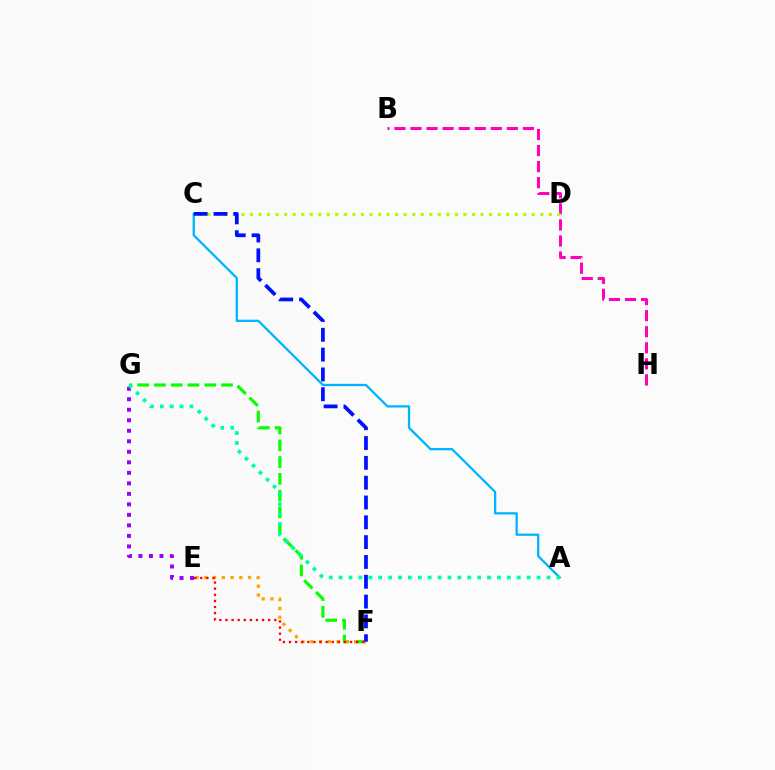{('B', 'H'): [{'color': '#ff00bd', 'line_style': 'dashed', 'thickness': 2.18}], ('E', 'G'): [{'color': '#9b00ff', 'line_style': 'dotted', 'thickness': 2.86}], ('F', 'G'): [{'color': '#08ff00', 'line_style': 'dashed', 'thickness': 2.28}], ('E', 'F'): [{'color': '#ffa500', 'line_style': 'dotted', 'thickness': 2.38}, {'color': '#ff0000', 'line_style': 'dotted', 'thickness': 1.66}], ('A', 'C'): [{'color': '#00b5ff', 'line_style': 'solid', 'thickness': 1.65}], ('C', 'D'): [{'color': '#b3ff00', 'line_style': 'dotted', 'thickness': 2.32}], ('C', 'F'): [{'color': '#0010ff', 'line_style': 'dashed', 'thickness': 2.69}], ('A', 'G'): [{'color': '#00ff9d', 'line_style': 'dotted', 'thickness': 2.69}]}